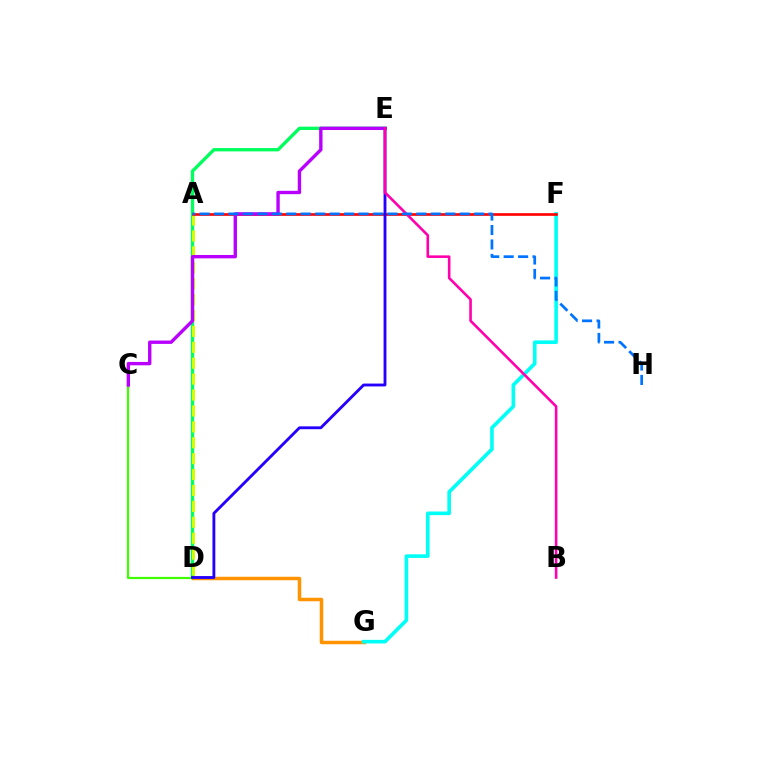{('D', 'E'): [{'color': '#00ff5c', 'line_style': 'solid', 'thickness': 2.4}, {'color': '#2500ff', 'line_style': 'solid', 'thickness': 2.05}], ('A', 'D'): [{'color': '#d1ff00', 'line_style': 'dashed', 'thickness': 2.16}], ('D', 'G'): [{'color': '#ff9400', 'line_style': 'solid', 'thickness': 2.51}], ('C', 'D'): [{'color': '#3dff00', 'line_style': 'solid', 'thickness': 1.58}], ('F', 'G'): [{'color': '#00fff6', 'line_style': 'solid', 'thickness': 2.61}], ('A', 'F'): [{'color': '#ff0000', 'line_style': 'solid', 'thickness': 1.91}], ('C', 'E'): [{'color': '#b900ff', 'line_style': 'solid', 'thickness': 2.43}], ('B', 'E'): [{'color': '#ff00ac', 'line_style': 'solid', 'thickness': 1.87}], ('A', 'H'): [{'color': '#0074ff', 'line_style': 'dashed', 'thickness': 1.96}]}